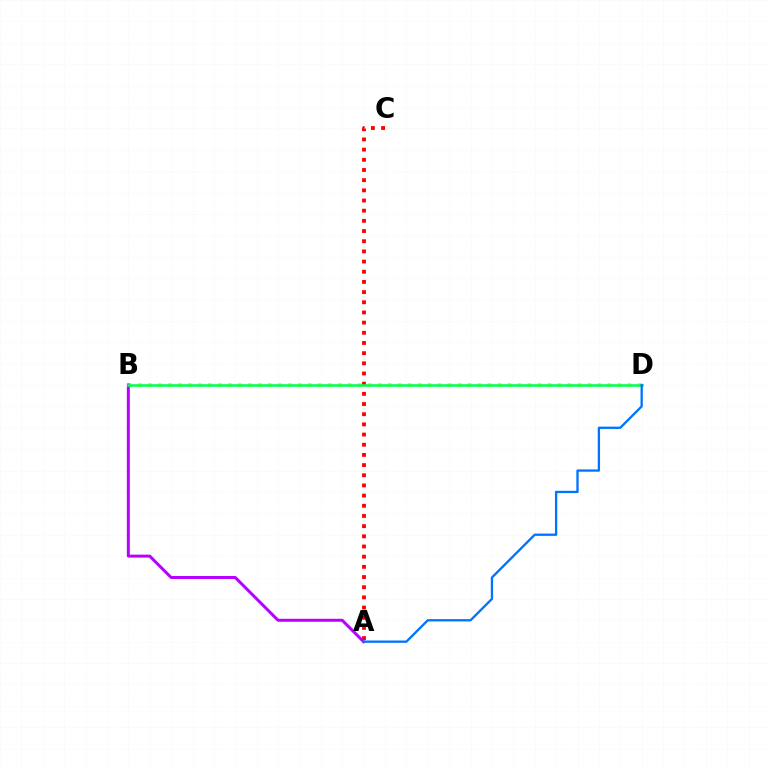{('A', 'C'): [{'color': '#ff0000', 'line_style': 'dotted', 'thickness': 2.76}], ('B', 'D'): [{'color': '#d1ff00', 'line_style': 'dotted', 'thickness': 2.71}, {'color': '#00ff5c', 'line_style': 'solid', 'thickness': 1.86}], ('A', 'B'): [{'color': '#b900ff', 'line_style': 'solid', 'thickness': 2.15}], ('A', 'D'): [{'color': '#0074ff', 'line_style': 'solid', 'thickness': 1.67}]}